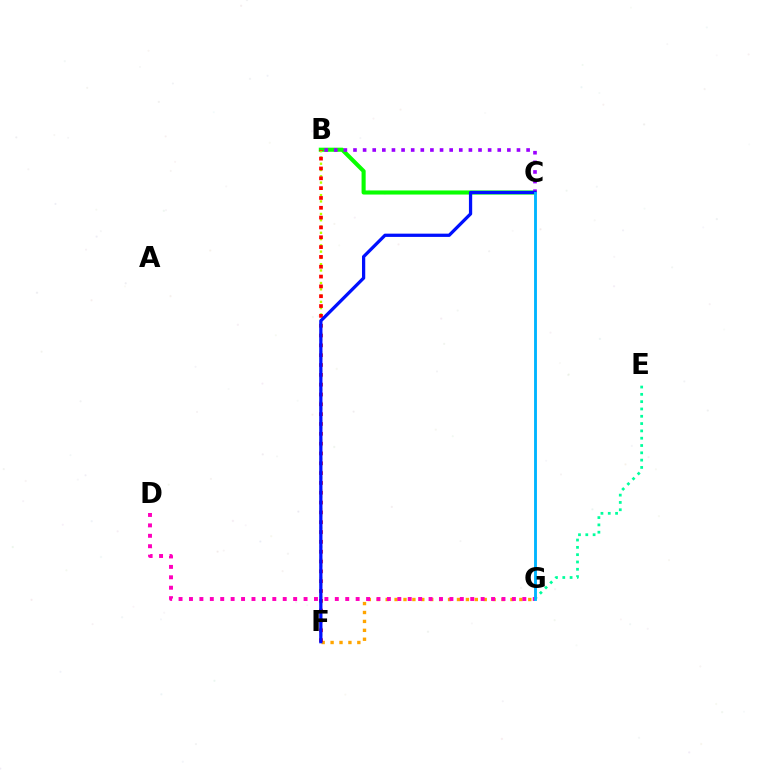{('B', 'C'): [{'color': '#08ff00', 'line_style': 'solid', 'thickness': 2.95}, {'color': '#9b00ff', 'line_style': 'dotted', 'thickness': 2.61}], ('F', 'G'): [{'color': '#ffa500', 'line_style': 'dotted', 'thickness': 2.42}], ('E', 'G'): [{'color': '#00ff9d', 'line_style': 'dotted', 'thickness': 1.99}], ('D', 'G'): [{'color': '#ff00bd', 'line_style': 'dotted', 'thickness': 2.83}], ('B', 'F'): [{'color': '#b3ff00', 'line_style': 'dotted', 'thickness': 1.71}, {'color': '#ff0000', 'line_style': 'dotted', 'thickness': 2.67}], ('C', 'F'): [{'color': '#0010ff', 'line_style': 'solid', 'thickness': 2.34}], ('C', 'G'): [{'color': '#00b5ff', 'line_style': 'solid', 'thickness': 2.07}]}